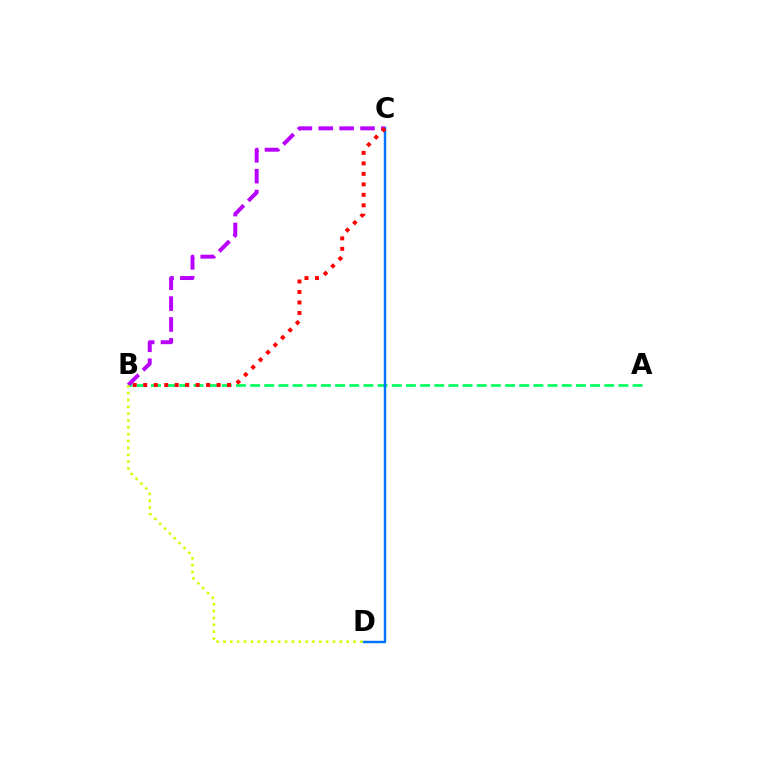{('A', 'B'): [{'color': '#00ff5c', 'line_style': 'dashed', 'thickness': 1.92}], ('C', 'D'): [{'color': '#0074ff', 'line_style': 'solid', 'thickness': 1.77}], ('B', 'C'): [{'color': '#b900ff', 'line_style': 'dashed', 'thickness': 2.84}, {'color': '#ff0000', 'line_style': 'dotted', 'thickness': 2.85}], ('B', 'D'): [{'color': '#d1ff00', 'line_style': 'dotted', 'thickness': 1.86}]}